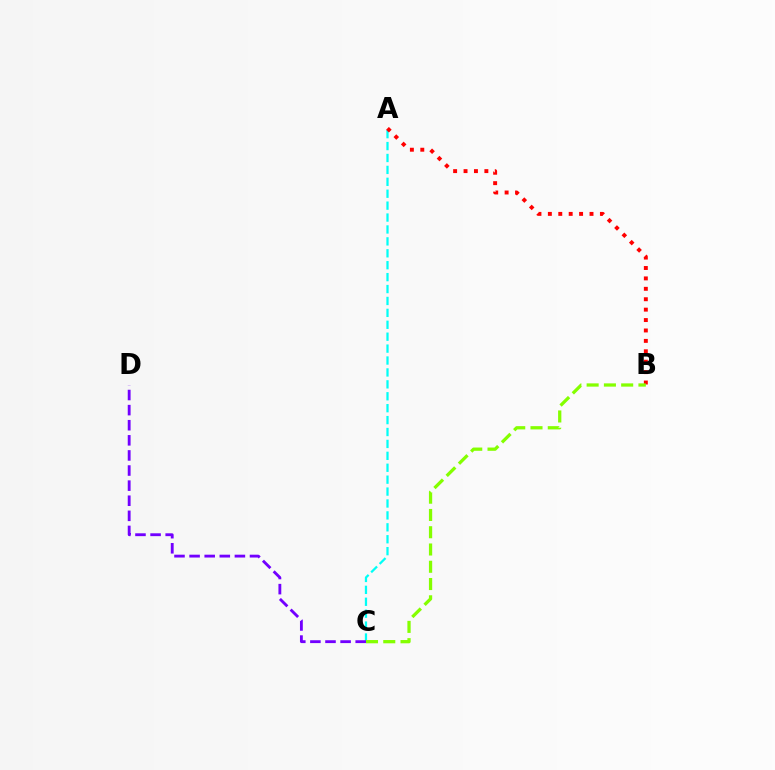{('A', 'C'): [{'color': '#00fff6', 'line_style': 'dashed', 'thickness': 1.62}], ('A', 'B'): [{'color': '#ff0000', 'line_style': 'dotted', 'thickness': 2.83}], ('B', 'C'): [{'color': '#84ff00', 'line_style': 'dashed', 'thickness': 2.35}], ('C', 'D'): [{'color': '#7200ff', 'line_style': 'dashed', 'thickness': 2.05}]}